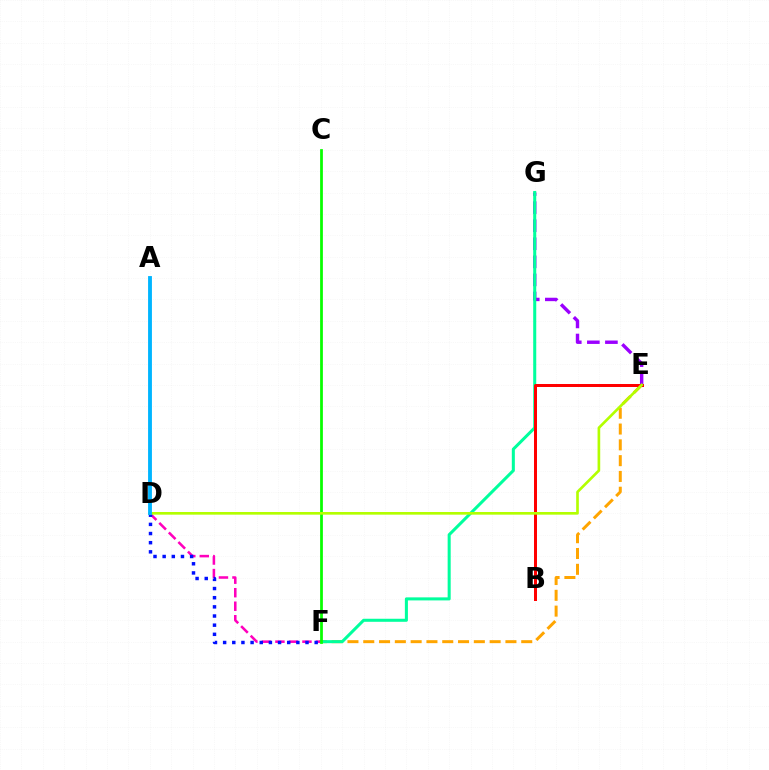{('E', 'F'): [{'color': '#ffa500', 'line_style': 'dashed', 'thickness': 2.15}], ('E', 'G'): [{'color': '#9b00ff', 'line_style': 'dashed', 'thickness': 2.45}], ('F', 'G'): [{'color': '#00ff9d', 'line_style': 'solid', 'thickness': 2.19}], ('B', 'E'): [{'color': '#ff0000', 'line_style': 'solid', 'thickness': 2.16}], ('D', 'F'): [{'color': '#ff00bd', 'line_style': 'dashed', 'thickness': 1.84}, {'color': '#0010ff', 'line_style': 'dotted', 'thickness': 2.49}], ('C', 'F'): [{'color': '#08ff00', 'line_style': 'solid', 'thickness': 1.99}], ('D', 'E'): [{'color': '#b3ff00', 'line_style': 'solid', 'thickness': 1.91}], ('A', 'D'): [{'color': '#00b5ff', 'line_style': 'solid', 'thickness': 2.77}]}